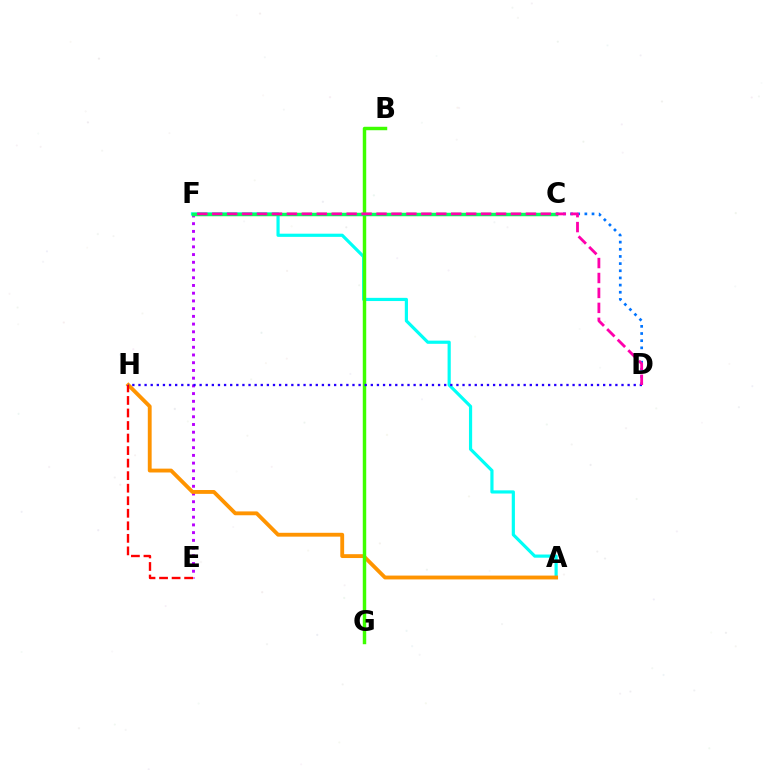{('C', 'D'): [{'color': '#0074ff', 'line_style': 'dotted', 'thickness': 1.95}], ('A', 'F'): [{'color': '#00fff6', 'line_style': 'solid', 'thickness': 2.29}], ('E', 'F'): [{'color': '#b900ff', 'line_style': 'dotted', 'thickness': 2.1}], ('A', 'H'): [{'color': '#ff9400', 'line_style': 'solid', 'thickness': 2.77}], ('C', 'F'): [{'color': '#d1ff00', 'line_style': 'solid', 'thickness': 2.23}, {'color': '#00ff5c', 'line_style': 'solid', 'thickness': 2.47}], ('B', 'G'): [{'color': '#3dff00', 'line_style': 'solid', 'thickness': 2.48}], ('E', 'H'): [{'color': '#ff0000', 'line_style': 'dashed', 'thickness': 1.7}], ('D', 'H'): [{'color': '#2500ff', 'line_style': 'dotted', 'thickness': 1.66}], ('D', 'F'): [{'color': '#ff00ac', 'line_style': 'dashed', 'thickness': 2.03}]}